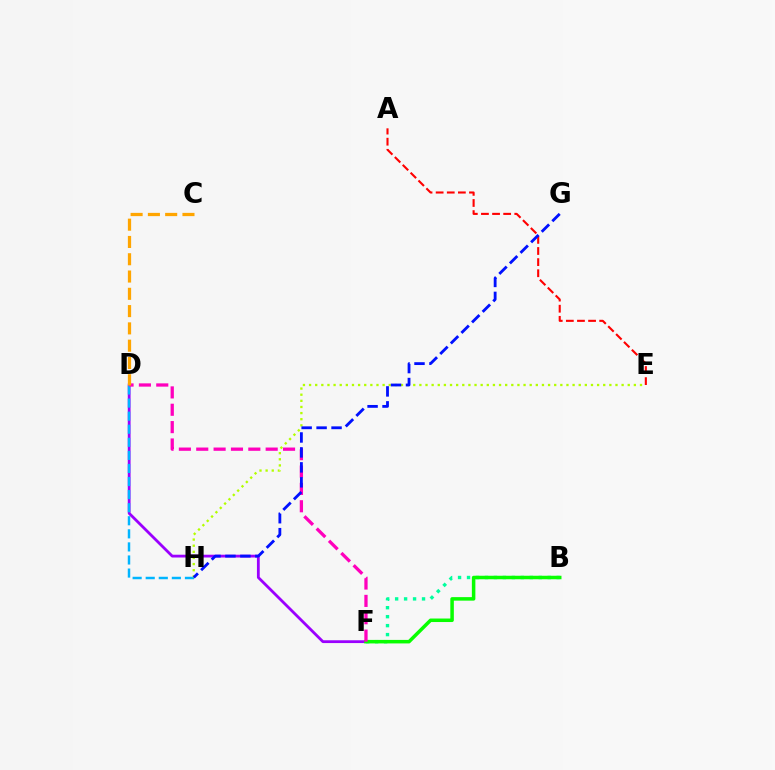{('B', 'F'): [{'color': '#00ff9d', 'line_style': 'dotted', 'thickness': 2.44}, {'color': '#08ff00', 'line_style': 'solid', 'thickness': 2.53}], ('D', 'F'): [{'color': '#9b00ff', 'line_style': 'solid', 'thickness': 2.01}, {'color': '#ff00bd', 'line_style': 'dashed', 'thickness': 2.36}], ('D', 'H'): [{'color': '#00b5ff', 'line_style': 'dashed', 'thickness': 1.78}], ('C', 'D'): [{'color': '#ffa500', 'line_style': 'dashed', 'thickness': 2.35}], ('E', 'H'): [{'color': '#b3ff00', 'line_style': 'dotted', 'thickness': 1.67}], ('A', 'E'): [{'color': '#ff0000', 'line_style': 'dashed', 'thickness': 1.51}], ('G', 'H'): [{'color': '#0010ff', 'line_style': 'dashed', 'thickness': 2.03}]}